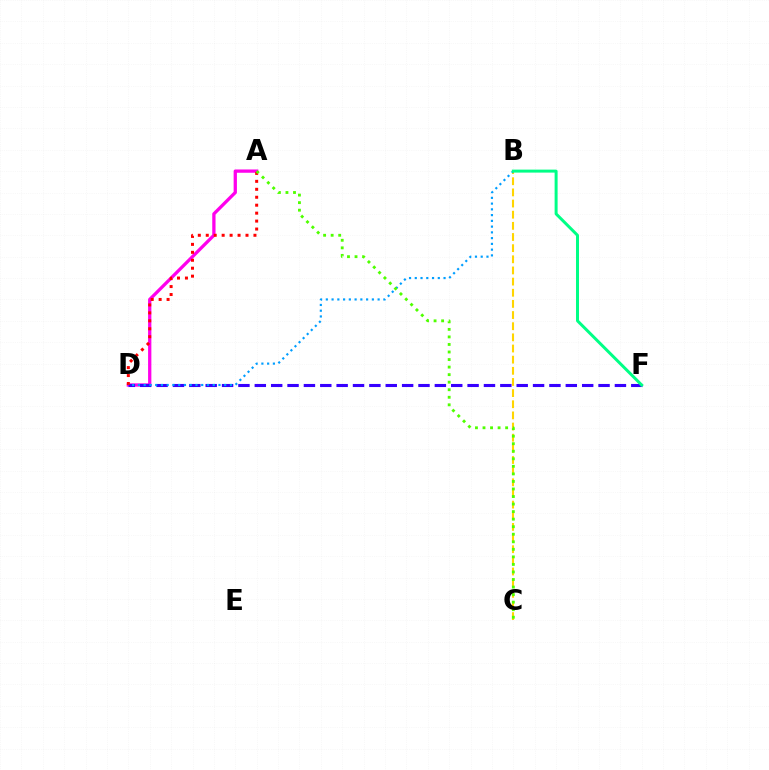{('B', 'C'): [{'color': '#ffd500', 'line_style': 'dashed', 'thickness': 1.51}], ('A', 'D'): [{'color': '#ff00ed', 'line_style': 'solid', 'thickness': 2.36}, {'color': '#ff0000', 'line_style': 'dotted', 'thickness': 2.16}], ('D', 'F'): [{'color': '#3700ff', 'line_style': 'dashed', 'thickness': 2.22}], ('B', 'D'): [{'color': '#009eff', 'line_style': 'dotted', 'thickness': 1.56}], ('A', 'C'): [{'color': '#4fff00', 'line_style': 'dotted', 'thickness': 2.05}], ('B', 'F'): [{'color': '#00ff86', 'line_style': 'solid', 'thickness': 2.15}]}